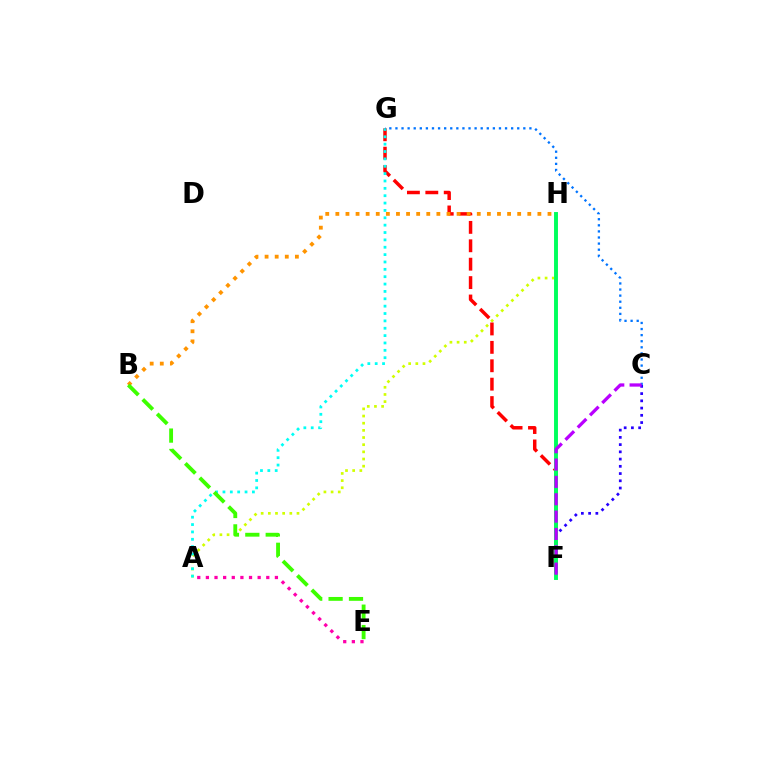{('A', 'H'): [{'color': '#d1ff00', 'line_style': 'dotted', 'thickness': 1.95}], ('F', 'G'): [{'color': '#ff0000', 'line_style': 'dashed', 'thickness': 2.5}], ('C', 'F'): [{'color': '#2500ff', 'line_style': 'dotted', 'thickness': 1.97}, {'color': '#b900ff', 'line_style': 'dashed', 'thickness': 2.36}], ('A', 'G'): [{'color': '#00fff6', 'line_style': 'dotted', 'thickness': 2.0}], ('C', 'G'): [{'color': '#0074ff', 'line_style': 'dotted', 'thickness': 1.65}], ('B', 'H'): [{'color': '#ff9400', 'line_style': 'dotted', 'thickness': 2.74}], ('F', 'H'): [{'color': '#00ff5c', 'line_style': 'solid', 'thickness': 2.82}], ('B', 'E'): [{'color': '#3dff00', 'line_style': 'dashed', 'thickness': 2.77}], ('A', 'E'): [{'color': '#ff00ac', 'line_style': 'dotted', 'thickness': 2.34}]}